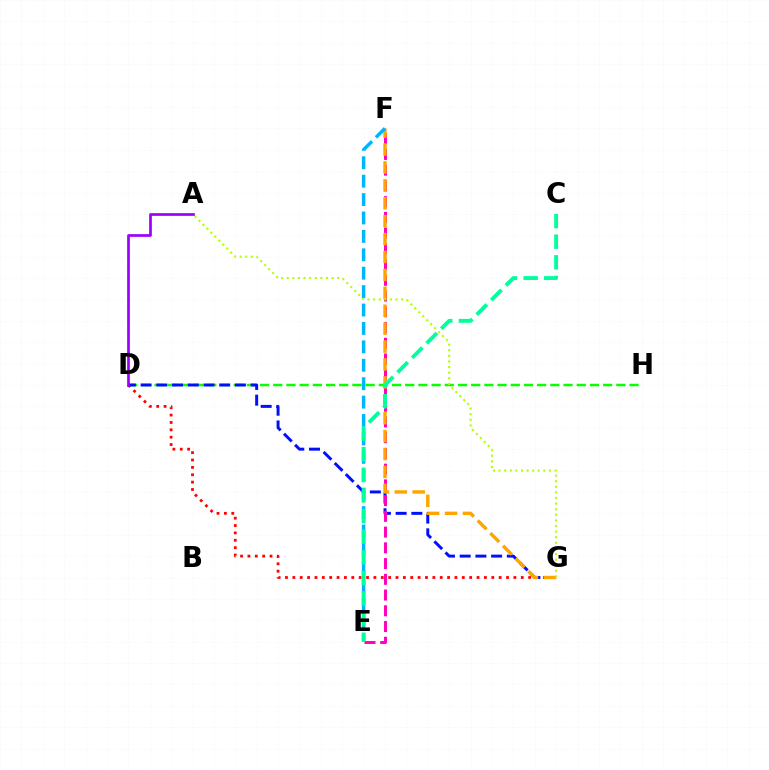{('D', 'H'): [{'color': '#08ff00', 'line_style': 'dashed', 'thickness': 1.79}], ('D', 'G'): [{'color': '#ff0000', 'line_style': 'dotted', 'thickness': 2.0}, {'color': '#0010ff', 'line_style': 'dashed', 'thickness': 2.14}], ('E', 'F'): [{'color': '#ff00bd', 'line_style': 'dashed', 'thickness': 2.14}, {'color': '#00b5ff', 'line_style': 'dashed', 'thickness': 2.5}], ('F', 'G'): [{'color': '#ffa500', 'line_style': 'dashed', 'thickness': 2.43}], ('C', 'E'): [{'color': '#00ff9d', 'line_style': 'dashed', 'thickness': 2.8}], ('A', 'G'): [{'color': '#b3ff00', 'line_style': 'dotted', 'thickness': 1.52}], ('A', 'D'): [{'color': '#9b00ff', 'line_style': 'solid', 'thickness': 1.95}]}